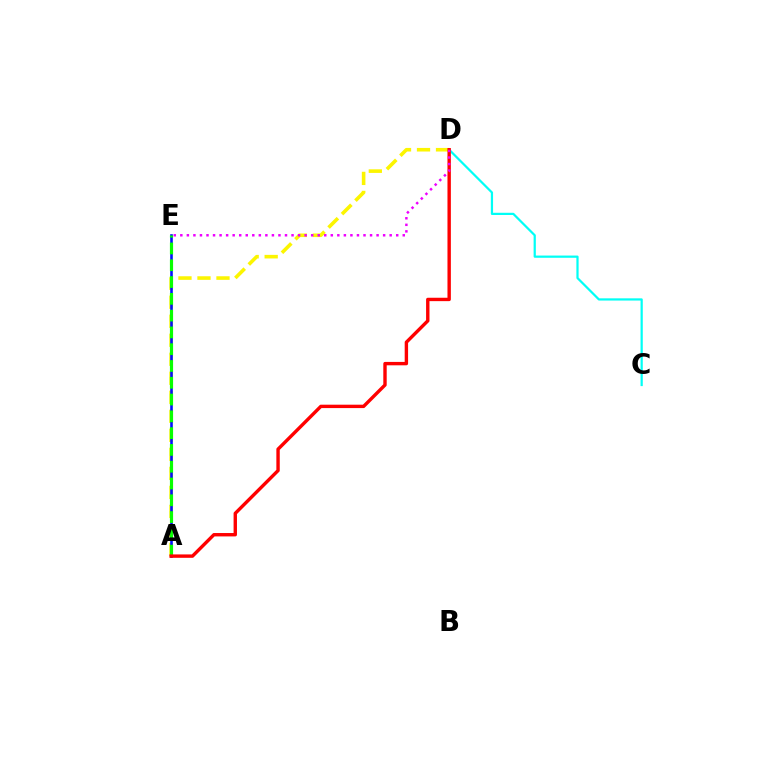{('A', 'D'): [{'color': '#fcf500', 'line_style': 'dashed', 'thickness': 2.58}, {'color': '#ff0000', 'line_style': 'solid', 'thickness': 2.44}], ('A', 'E'): [{'color': '#0010ff', 'line_style': 'solid', 'thickness': 1.88}, {'color': '#08ff00', 'line_style': 'dashed', 'thickness': 2.28}], ('C', 'D'): [{'color': '#00fff6', 'line_style': 'solid', 'thickness': 1.6}], ('D', 'E'): [{'color': '#ee00ff', 'line_style': 'dotted', 'thickness': 1.78}]}